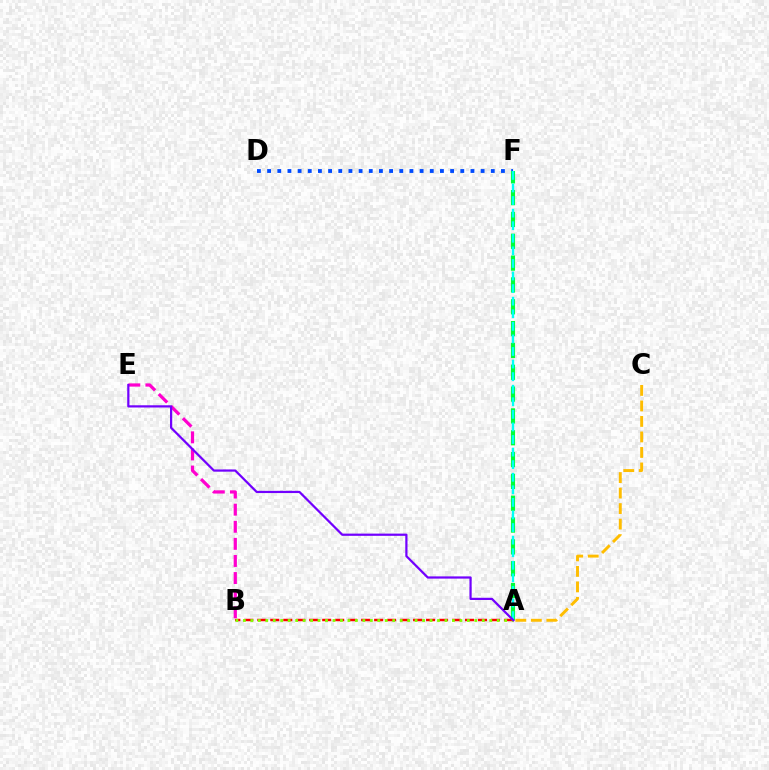{('D', 'F'): [{'color': '#004bff', 'line_style': 'dotted', 'thickness': 2.76}], ('A', 'B'): [{'color': '#ff0000', 'line_style': 'dashed', 'thickness': 1.76}, {'color': '#84ff00', 'line_style': 'dotted', 'thickness': 2.03}], ('A', 'F'): [{'color': '#00ff39', 'line_style': 'dashed', 'thickness': 2.97}, {'color': '#00fff6', 'line_style': 'dashed', 'thickness': 1.71}], ('B', 'E'): [{'color': '#ff00cf', 'line_style': 'dashed', 'thickness': 2.32}], ('A', 'E'): [{'color': '#7200ff', 'line_style': 'solid', 'thickness': 1.6}], ('A', 'C'): [{'color': '#ffbd00', 'line_style': 'dashed', 'thickness': 2.11}]}